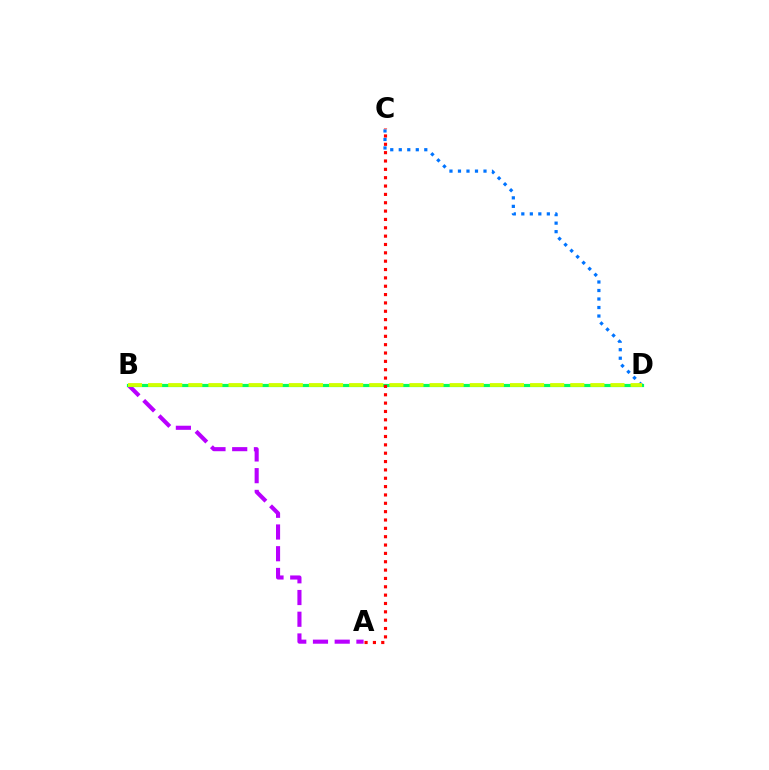{('A', 'B'): [{'color': '#b900ff', 'line_style': 'dashed', 'thickness': 2.95}], ('B', 'D'): [{'color': '#00ff5c', 'line_style': 'solid', 'thickness': 2.29}, {'color': '#d1ff00', 'line_style': 'dashed', 'thickness': 2.73}], ('C', 'D'): [{'color': '#0074ff', 'line_style': 'dotted', 'thickness': 2.31}], ('A', 'C'): [{'color': '#ff0000', 'line_style': 'dotted', 'thickness': 2.27}]}